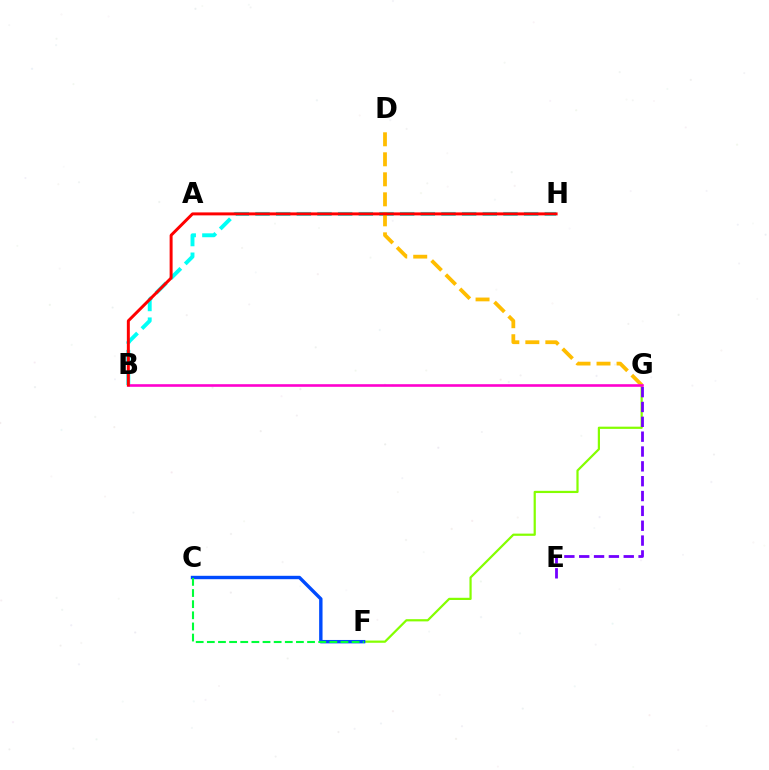{('F', 'G'): [{'color': '#84ff00', 'line_style': 'solid', 'thickness': 1.59}], ('E', 'G'): [{'color': '#7200ff', 'line_style': 'dashed', 'thickness': 2.02}], ('C', 'F'): [{'color': '#004bff', 'line_style': 'solid', 'thickness': 2.45}, {'color': '#00ff39', 'line_style': 'dashed', 'thickness': 1.51}], ('B', 'H'): [{'color': '#00fff6', 'line_style': 'dashed', 'thickness': 2.81}, {'color': '#ff0000', 'line_style': 'solid', 'thickness': 2.14}], ('D', 'G'): [{'color': '#ffbd00', 'line_style': 'dashed', 'thickness': 2.72}], ('B', 'G'): [{'color': '#ff00cf', 'line_style': 'solid', 'thickness': 1.89}]}